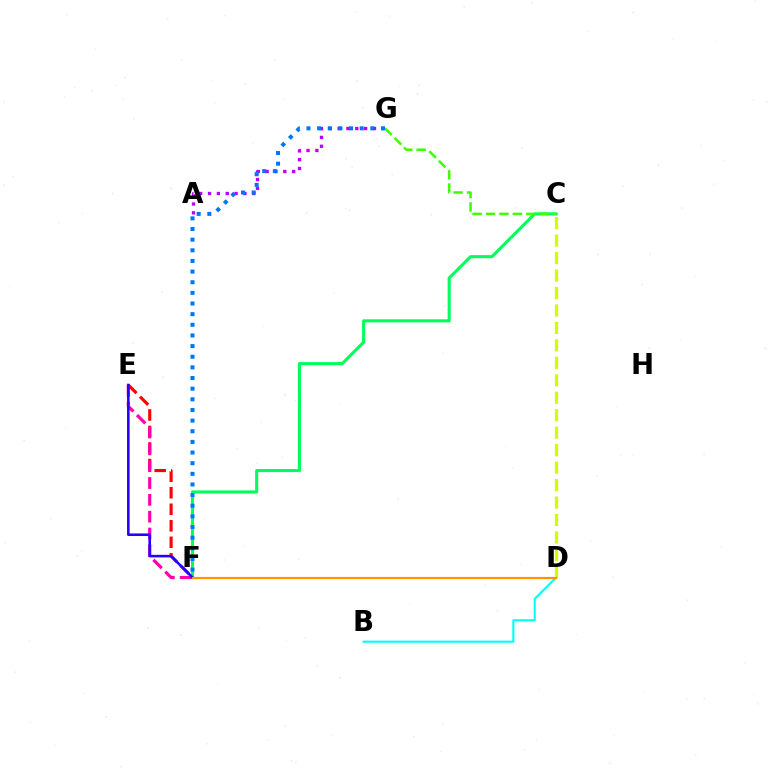{('A', 'G'): [{'color': '#b900ff', 'line_style': 'dotted', 'thickness': 2.4}], ('C', 'F'): [{'color': '#00ff5c', 'line_style': 'solid', 'thickness': 2.22}], ('E', 'F'): [{'color': '#ff0000', 'line_style': 'dashed', 'thickness': 2.25}, {'color': '#ff00ac', 'line_style': 'dashed', 'thickness': 2.29}, {'color': '#2500ff', 'line_style': 'solid', 'thickness': 1.86}], ('B', 'D'): [{'color': '#00fff6', 'line_style': 'solid', 'thickness': 1.51}], ('C', 'G'): [{'color': '#3dff00', 'line_style': 'dashed', 'thickness': 1.83}], ('F', 'G'): [{'color': '#0074ff', 'line_style': 'dotted', 'thickness': 2.89}], ('C', 'D'): [{'color': '#d1ff00', 'line_style': 'dashed', 'thickness': 2.37}], ('D', 'F'): [{'color': '#ff9400', 'line_style': 'solid', 'thickness': 1.57}]}